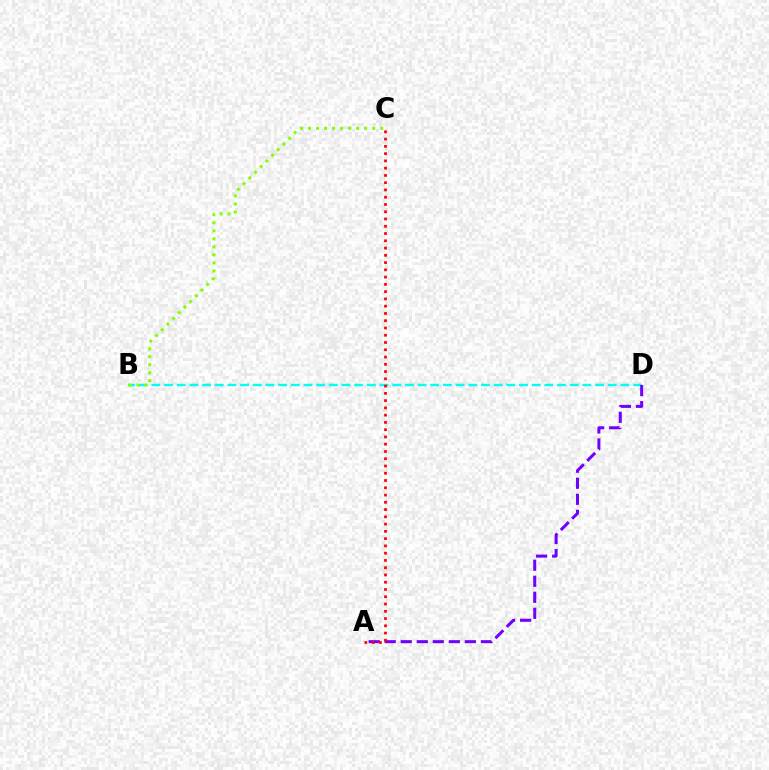{('B', 'D'): [{'color': '#00fff6', 'line_style': 'dashed', 'thickness': 1.72}], ('A', 'D'): [{'color': '#7200ff', 'line_style': 'dashed', 'thickness': 2.18}], ('B', 'C'): [{'color': '#84ff00', 'line_style': 'dotted', 'thickness': 2.18}], ('A', 'C'): [{'color': '#ff0000', 'line_style': 'dotted', 'thickness': 1.97}]}